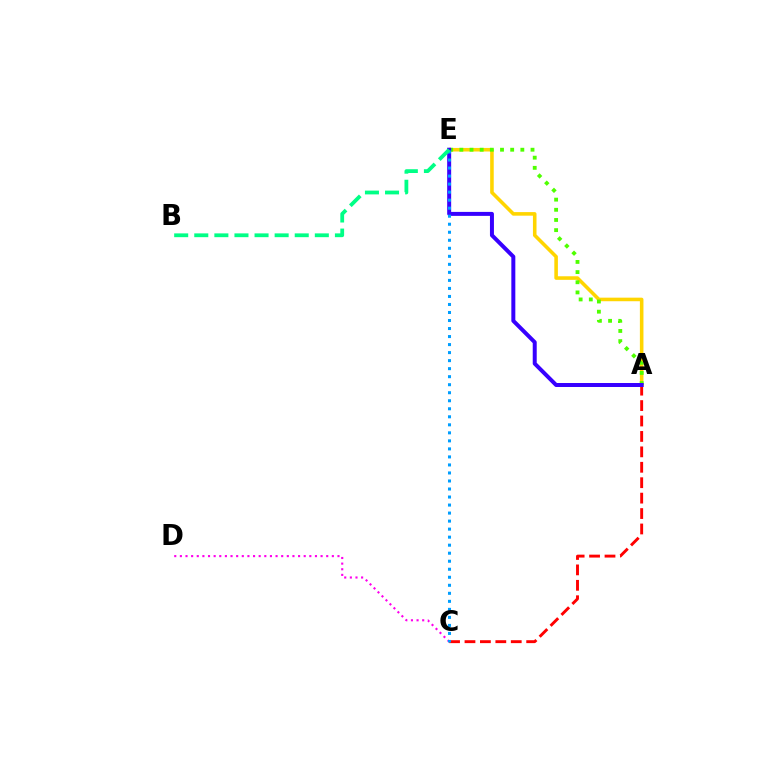{('A', 'E'): [{'color': '#ffd500', 'line_style': 'solid', 'thickness': 2.57}, {'color': '#4fff00', 'line_style': 'dotted', 'thickness': 2.76}, {'color': '#3700ff', 'line_style': 'solid', 'thickness': 2.87}], ('C', 'D'): [{'color': '#ff00ed', 'line_style': 'dotted', 'thickness': 1.53}], ('A', 'C'): [{'color': '#ff0000', 'line_style': 'dashed', 'thickness': 2.1}], ('C', 'E'): [{'color': '#009eff', 'line_style': 'dotted', 'thickness': 2.18}], ('B', 'E'): [{'color': '#00ff86', 'line_style': 'dashed', 'thickness': 2.73}]}